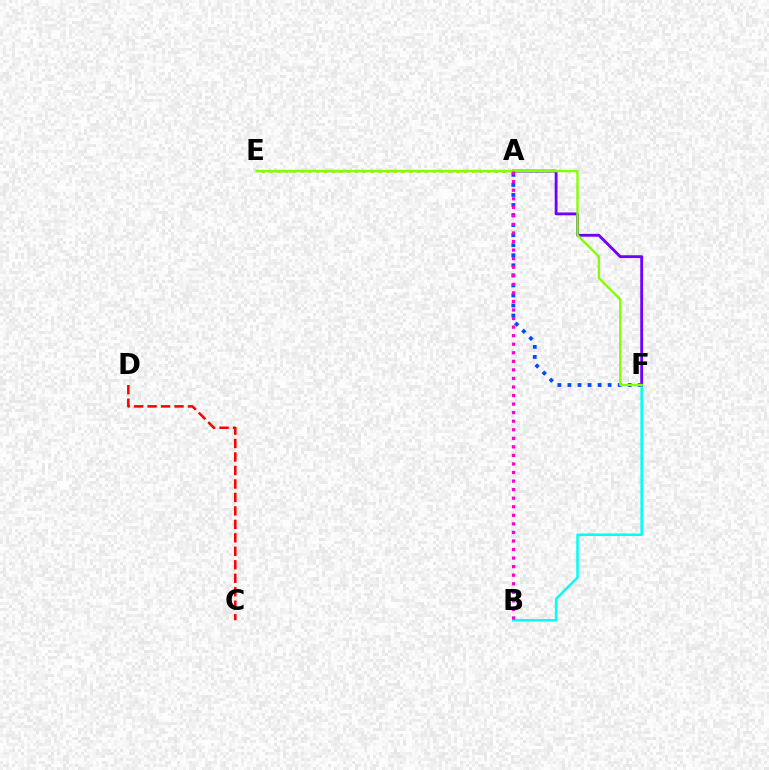{('A', 'F'): [{'color': '#004bff', 'line_style': 'dotted', 'thickness': 2.73}, {'color': '#7200ff', 'line_style': 'solid', 'thickness': 2.04}], ('B', 'F'): [{'color': '#00fff6', 'line_style': 'solid', 'thickness': 1.82}], ('A', 'E'): [{'color': '#00ff39', 'line_style': 'solid', 'thickness': 1.59}, {'color': '#ffbd00', 'line_style': 'dotted', 'thickness': 2.11}], ('E', 'F'): [{'color': '#84ff00', 'line_style': 'solid', 'thickness': 1.71}], ('A', 'B'): [{'color': '#ff00cf', 'line_style': 'dotted', 'thickness': 2.32}], ('C', 'D'): [{'color': '#ff0000', 'line_style': 'dashed', 'thickness': 1.83}]}